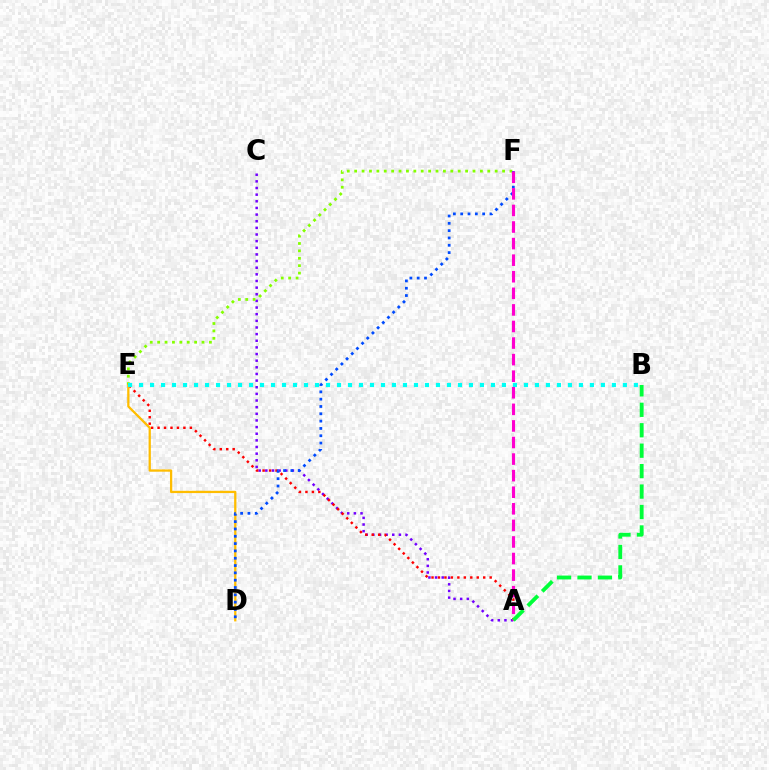{('A', 'C'): [{'color': '#7200ff', 'line_style': 'dotted', 'thickness': 1.8}], ('E', 'F'): [{'color': '#84ff00', 'line_style': 'dotted', 'thickness': 2.01}], ('A', 'E'): [{'color': '#ff0000', 'line_style': 'dotted', 'thickness': 1.76}], ('D', 'E'): [{'color': '#ffbd00', 'line_style': 'solid', 'thickness': 1.64}], ('D', 'F'): [{'color': '#004bff', 'line_style': 'dotted', 'thickness': 1.99}], ('B', 'E'): [{'color': '#00fff6', 'line_style': 'dotted', 'thickness': 2.99}], ('A', 'F'): [{'color': '#ff00cf', 'line_style': 'dashed', 'thickness': 2.25}], ('A', 'B'): [{'color': '#00ff39', 'line_style': 'dashed', 'thickness': 2.78}]}